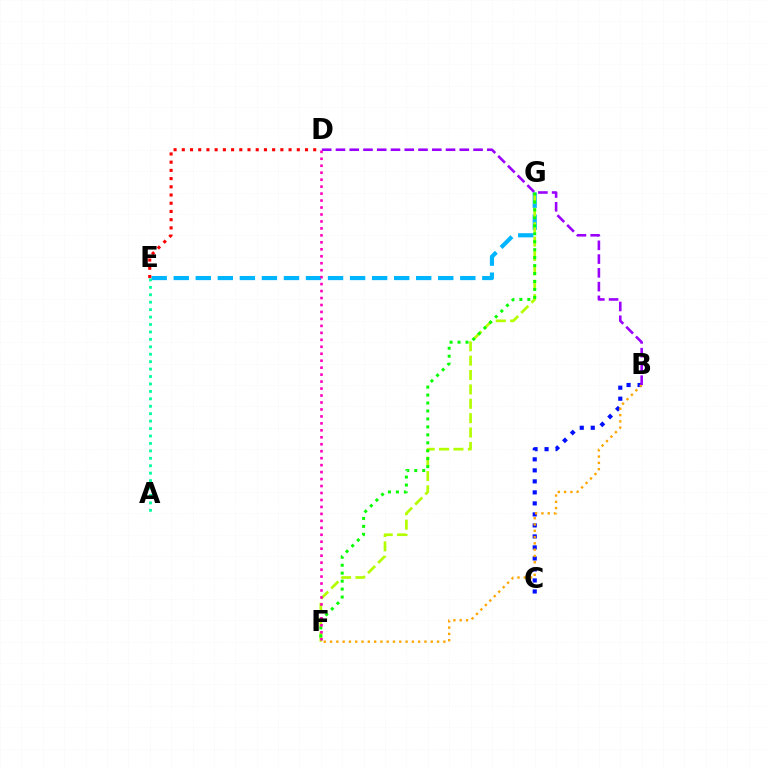{('E', 'G'): [{'color': '#00b5ff', 'line_style': 'dashed', 'thickness': 2.99}], ('F', 'G'): [{'color': '#b3ff00', 'line_style': 'dashed', 'thickness': 1.95}, {'color': '#08ff00', 'line_style': 'dotted', 'thickness': 2.16}], ('B', 'C'): [{'color': '#0010ff', 'line_style': 'dotted', 'thickness': 2.99}], ('B', 'F'): [{'color': '#ffa500', 'line_style': 'dotted', 'thickness': 1.71}], ('B', 'D'): [{'color': '#9b00ff', 'line_style': 'dashed', 'thickness': 1.87}], ('D', 'E'): [{'color': '#ff0000', 'line_style': 'dotted', 'thickness': 2.23}], ('D', 'F'): [{'color': '#ff00bd', 'line_style': 'dotted', 'thickness': 1.89}], ('A', 'E'): [{'color': '#00ff9d', 'line_style': 'dotted', 'thickness': 2.02}]}